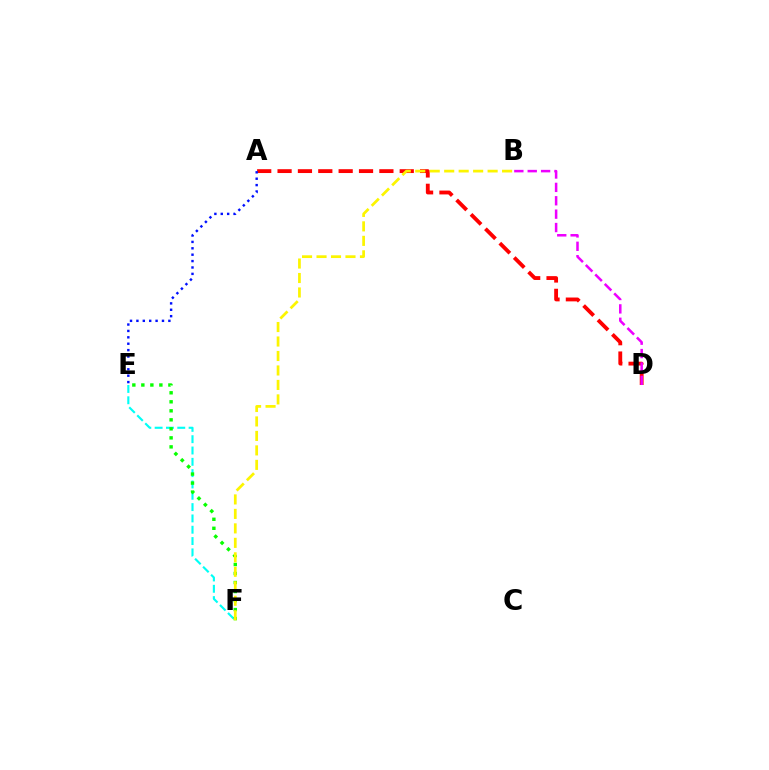{('A', 'D'): [{'color': '#ff0000', 'line_style': 'dashed', 'thickness': 2.77}], ('E', 'F'): [{'color': '#00fff6', 'line_style': 'dashed', 'thickness': 1.54}, {'color': '#08ff00', 'line_style': 'dotted', 'thickness': 2.45}], ('B', 'F'): [{'color': '#fcf500', 'line_style': 'dashed', 'thickness': 1.97}], ('A', 'E'): [{'color': '#0010ff', 'line_style': 'dotted', 'thickness': 1.74}], ('B', 'D'): [{'color': '#ee00ff', 'line_style': 'dashed', 'thickness': 1.82}]}